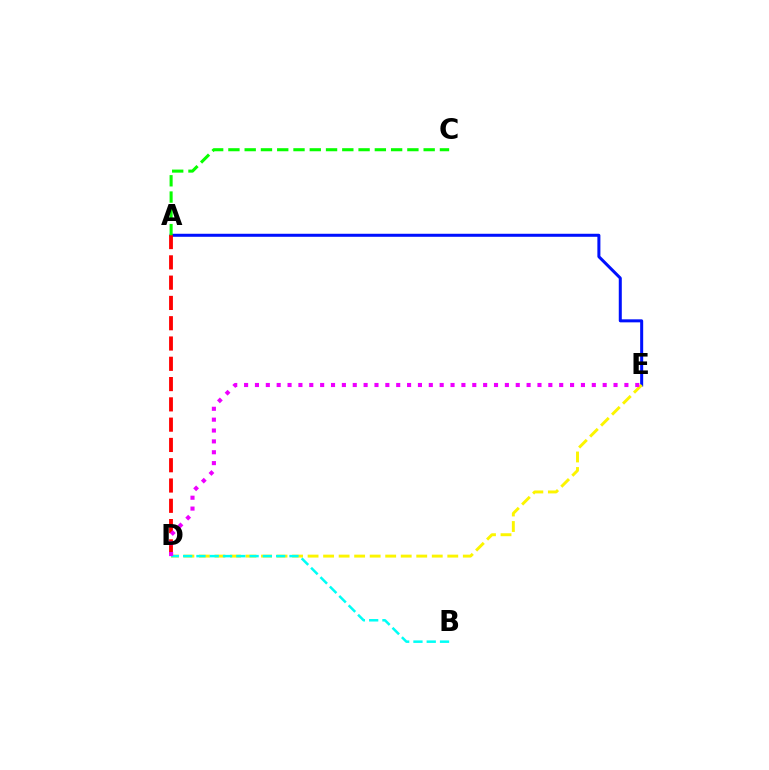{('A', 'E'): [{'color': '#0010ff', 'line_style': 'solid', 'thickness': 2.17}], ('A', 'D'): [{'color': '#ff0000', 'line_style': 'dashed', 'thickness': 2.76}], ('D', 'E'): [{'color': '#fcf500', 'line_style': 'dashed', 'thickness': 2.11}, {'color': '#ee00ff', 'line_style': 'dotted', 'thickness': 2.95}], ('B', 'D'): [{'color': '#00fff6', 'line_style': 'dashed', 'thickness': 1.8}], ('A', 'C'): [{'color': '#08ff00', 'line_style': 'dashed', 'thickness': 2.21}]}